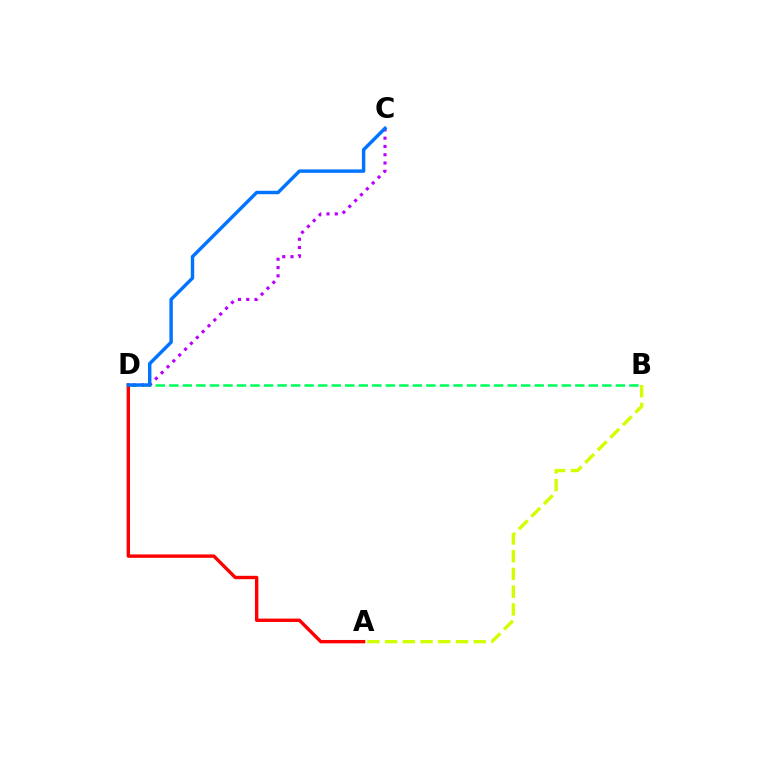{('B', 'D'): [{'color': '#00ff5c', 'line_style': 'dashed', 'thickness': 1.84}], ('A', 'D'): [{'color': '#ff0000', 'line_style': 'solid', 'thickness': 2.44}], ('A', 'B'): [{'color': '#d1ff00', 'line_style': 'dashed', 'thickness': 2.41}], ('C', 'D'): [{'color': '#b900ff', 'line_style': 'dotted', 'thickness': 2.25}, {'color': '#0074ff', 'line_style': 'solid', 'thickness': 2.47}]}